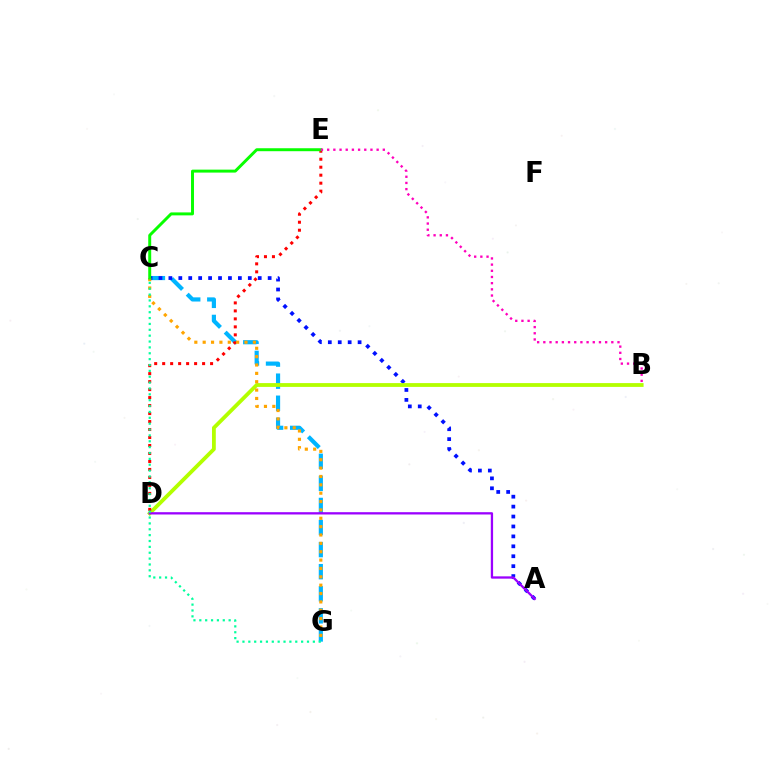{('C', 'G'): [{'color': '#00b5ff', 'line_style': 'dashed', 'thickness': 3.0}, {'color': '#ffa500', 'line_style': 'dotted', 'thickness': 2.27}, {'color': '#00ff9d', 'line_style': 'dotted', 'thickness': 1.59}], ('A', 'C'): [{'color': '#0010ff', 'line_style': 'dotted', 'thickness': 2.7}], ('B', 'D'): [{'color': '#b3ff00', 'line_style': 'solid', 'thickness': 2.74}], ('D', 'E'): [{'color': '#ff0000', 'line_style': 'dotted', 'thickness': 2.17}], ('A', 'D'): [{'color': '#9b00ff', 'line_style': 'solid', 'thickness': 1.65}], ('C', 'E'): [{'color': '#08ff00', 'line_style': 'solid', 'thickness': 2.13}], ('B', 'E'): [{'color': '#ff00bd', 'line_style': 'dotted', 'thickness': 1.68}]}